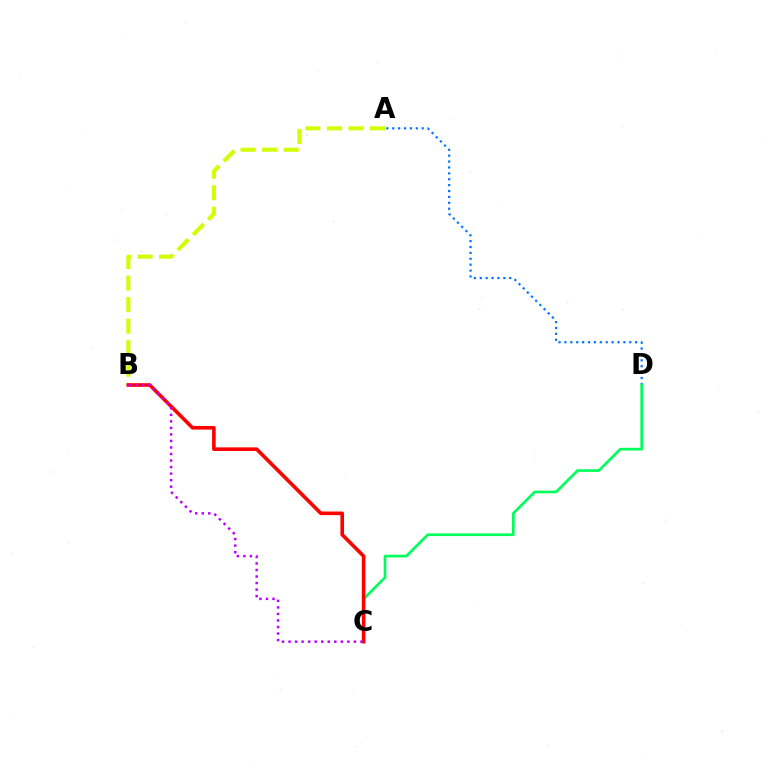{('A', 'D'): [{'color': '#0074ff', 'line_style': 'dotted', 'thickness': 1.6}], ('A', 'B'): [{'color': '#d1ff00', 'line_style': 'dashed', 'thickness': 2.93}], ('C', 'D'): [{'color': '#00ff5c', 'line_style': 'solid', 'thickness': 1.93}], ('B', 'C'): [{'color': '#ff0000', 'line_style': 'solid', 'thickness': 2.6}, {'color': '#b900ff', 'line_style': 'dotted', 'thickness': 1.78}]}